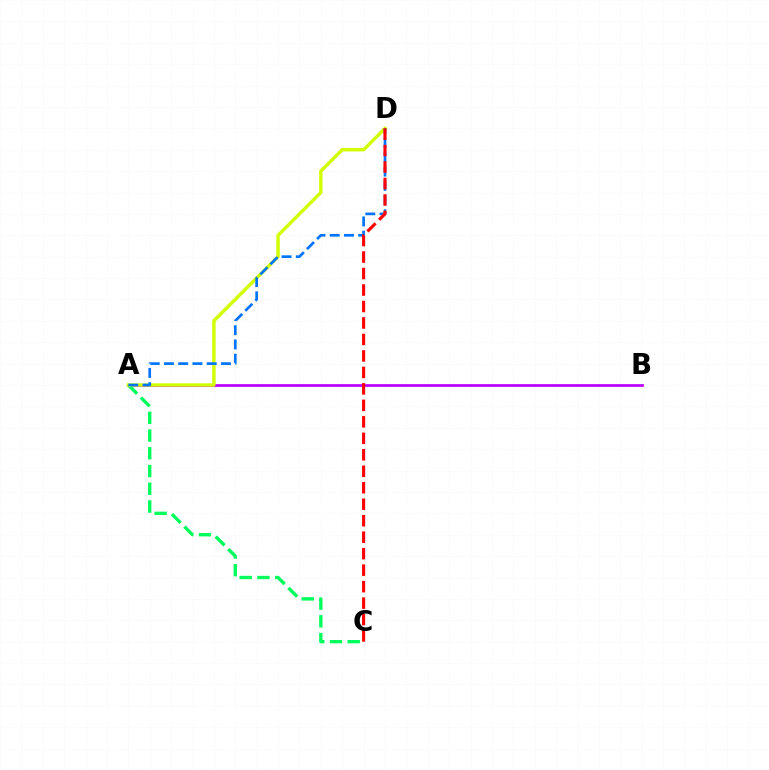{('A', 'B'): [{'color': '#b900ff', 'line_style': 'solid', 'thickness': 1.95}], ('A', 'C'): [{'color': '#00ff5c', 'line_style': 'dashed', 'thickness': 2.41}], ('A', 'D'): [{'color': '#d1ff00', 'line_style': 'solid', 'thickness': 2.44}, {'color': '#0074ff', 'line_style': 'dashed', 'thickness': 1.94}], ('C', 'D'): [{'color': '#ff0000', 'line_style': 'dashed', 'thickness': 2.24}]}